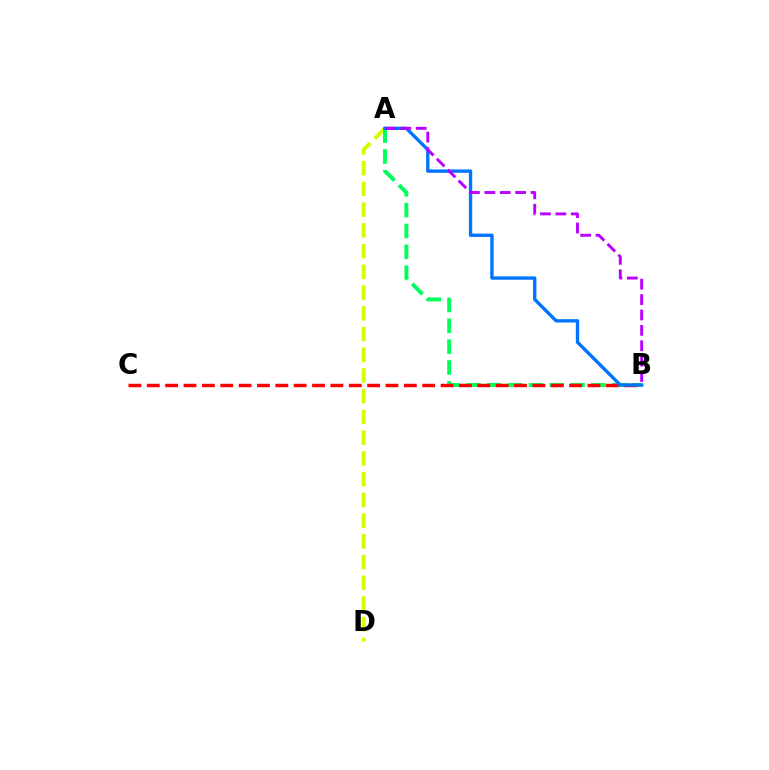{('A', 'D'): [{'color': '#d1ff00', 'line_style': 'dashed', 'thickness': 2.82}], ('A', 'B'): [{'color': '#00ff5c', 'line_style': 'dashed', 'thickness': 2.83}, {'color': '#0074ff', 'line_style': 'solid', 'thickness': 2.41}, {'color': '#b900ff', 'line_style': 'dashed', 'thickness': 2.09}], ('B', 'C'): [{'color': '#ff0000', 'line_style': 'dashed', 'thickness': 2.49}]}